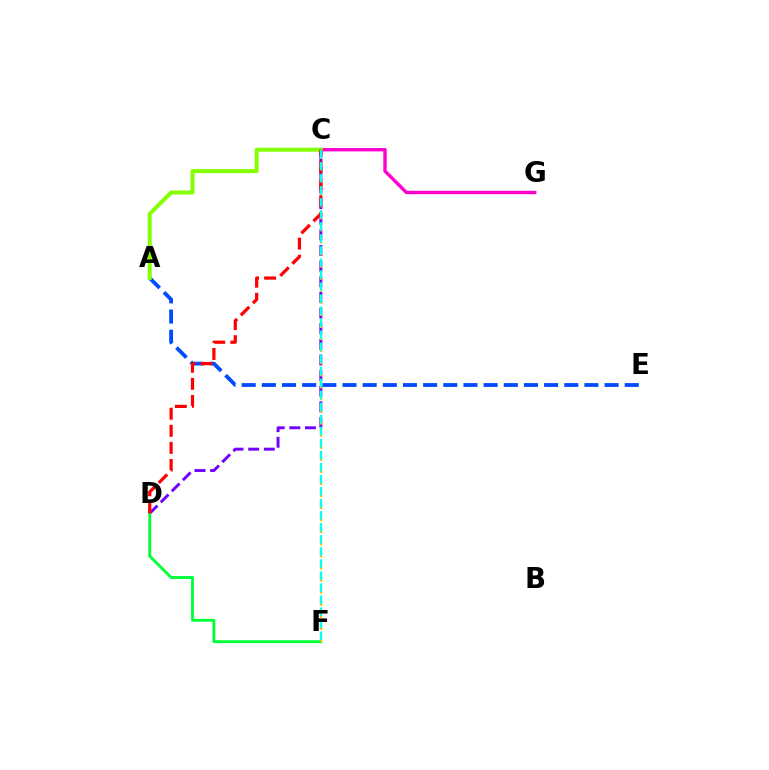{('C', 'G'): [{'color': '#ff00cf', 'line_style': 'solid', 'thickness': 2.44}], ('C', 'D'): [{'color': '#7200ff', 'line_style': 'dashed', 'thickness': 2.12}, {'color': '#ff0000', 'line_style': 'dashed', 'thickness': 2.32}], ('D', 'F'): [{'color': '#00ff39', 'line_style': 'solid', 'thickness': 2.07}], ('A', 'E'): [{'color': '#004bff', 'line_style': 'dashed', 'thickness': 2.74}], ('C', 'F'): [{'color': '#ffbd00', 'line_style': 'dashed', 'thickness': 1.64}, {'color': '#00fff6', 'line_style': 'dashed', 'thickness': 1.64}], ('A', 'C'): [{'color': '#84ff00', 'line_style': 'solid', 'thickness': 2.87}]}